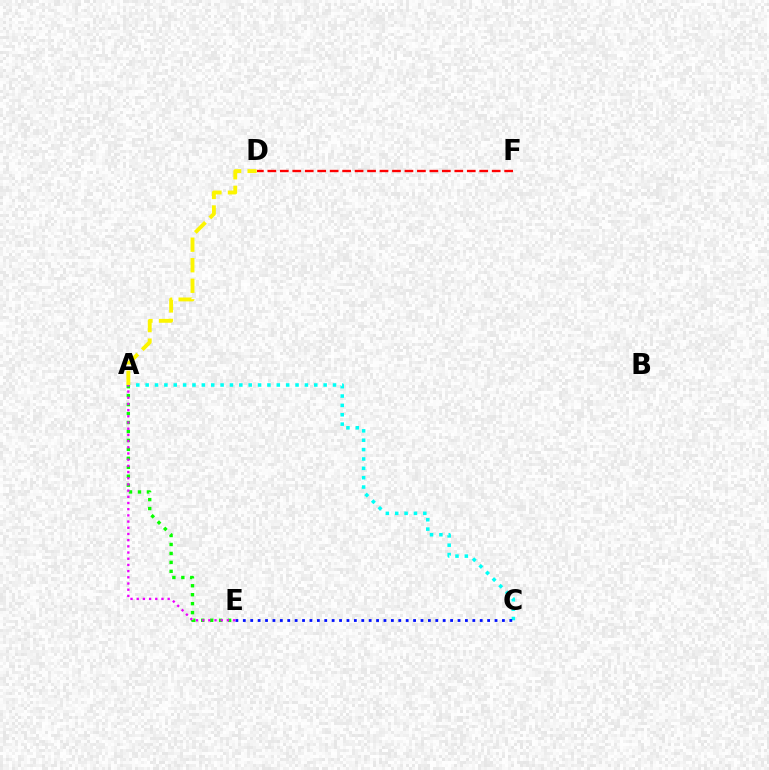{('D', 'F'): [{'color': '#ff0000', 'line_style': 'dashed', 'thickness': 1.69}], ('A', 'C'): [{'color': '#00fff6', 'line_style': 'dotted', 'thickness': 2.55}], ('A', 'E'): [{'color': '#08ff00', 'line_style': 'dotted', 'thickness': 2.43}, {'color': '#ee00ff', 'line_style': 'dotted', 'thickness': 1.68}], ('C', 'E'): [{'color': '#0010ff', 'line_style': 'dotted', 'thickness': 2.01}], ('A', 'D'): [{'color': '#fcf500', 'line_style': 'dashed', 'thickness': 2.79}]}